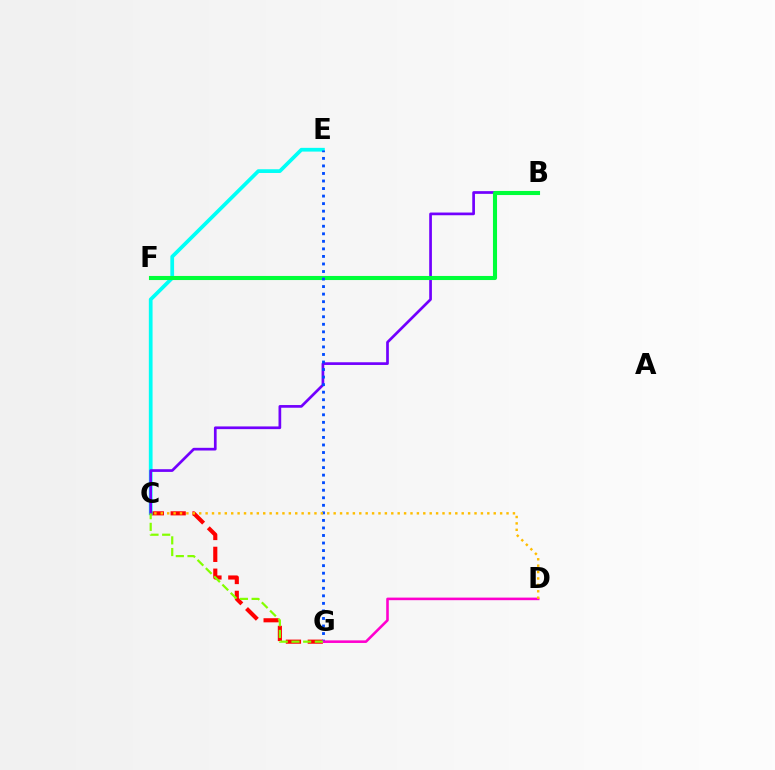{('C', 'G'): [{'color': '#ff0000', 'line_style': 'dashed', 'thickness': 2.97}, {'color': '#84ff00', 'line_style': 'dashed', 'thickness': 1.59}], ('C', 'E'): [{'color': '#00fff6', 'line_style': 'solid', 'thickness': 2.69}], ('B', 'C'): [{'color': '#7200ff', 'line_style': 'solid', 'thickness': 1.94}], ('B', 'F'): [{'color': '#00ff39', 'line_style': 'solid', 'thickness': 2.94}], ('E', 'G'): [{'color': '#004bff', 'line_style': 'dotted', 'thickness': 2.05}], ('D', 'G'): [{'color': '#ff00cf', 'line_style': 'solid', 'thickness': 1.86}], ('C', 'D'): [{'color': '#ffbd00', 'line_style': 'dotted', 'thickness': 1.74}]}